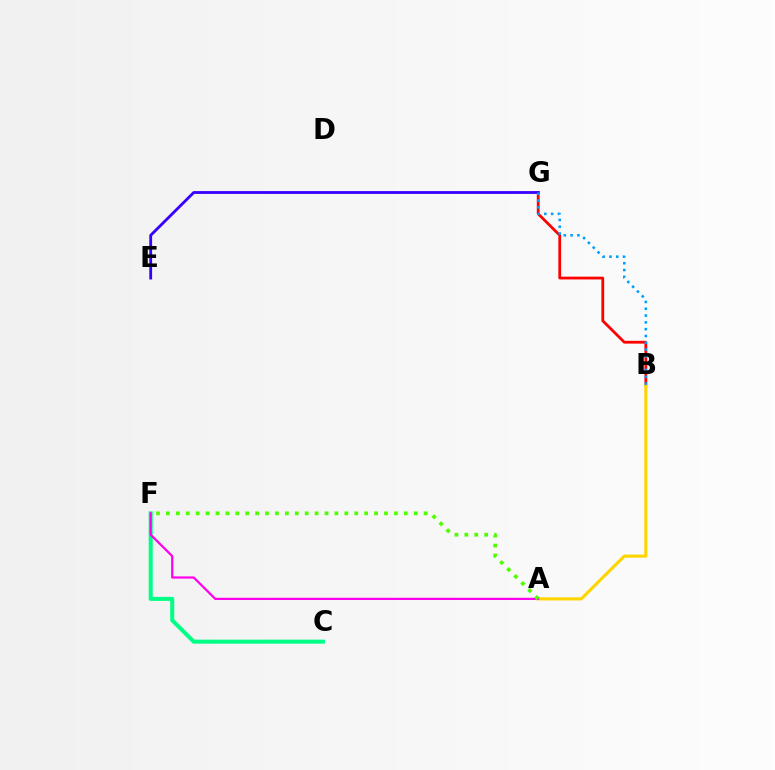{('C', 'F'): [{'color': '#00ff86', 'line_style': 'solid', 'thickness': 2.91}], ('B', 'G'): [{'color': '#ff0000', 'line_style': 'solid', 'thickness': 2.0}, {'color': '#009eff', 'line_style': 'dotted', 'thickness': 1.85}], ('A', 'B'): [{'color': '#ffd500', 'line_style': 'solid', 'thickness': 2.24}], ('E', 'G'): [{'color': '#3700ff', 'line_style': 'solid', 'thickness': 2.02}], ('A', 'F'): [{'color': '#ff00ed', 'line_style': 'solid', 'thickness': 1.59}, {'color': '#4fff00', 'line_style': 'dotted', 'thickness': 2.69}]}